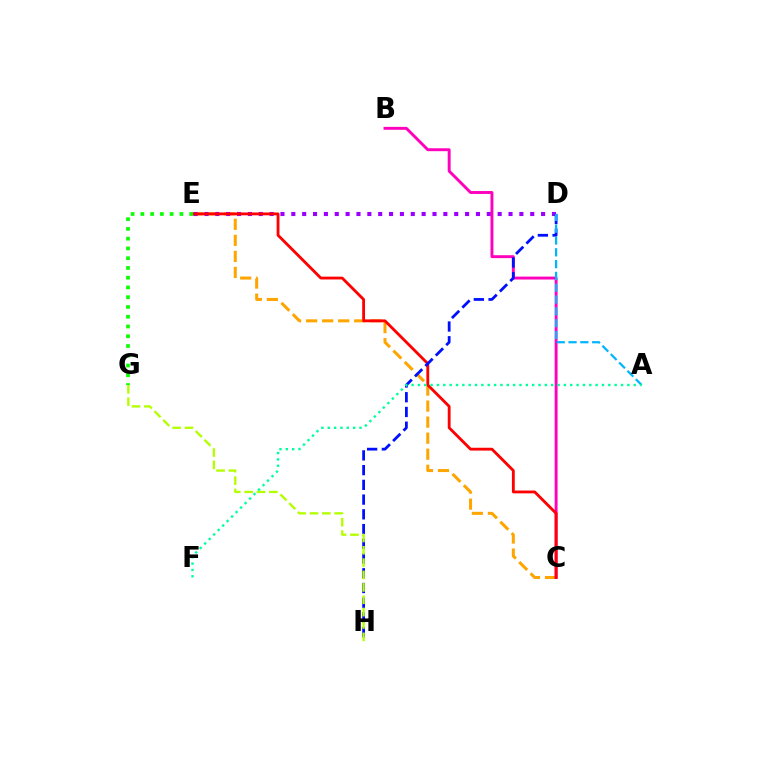{('C', 'E'): [{'color': '#ffa500', 'line_style': 'dashed', 'thickness': 2.18}, {'color': '#ff0000', 'line_style': 'solid', 'thickness': 2.03}], ('D', 'E'): [{'color': '#9b00ff', 'line_style': 'dotted', 'thickness': 2.95}], ('B', 'C'): [{'color': '#ff00bd', 'line_style': 'solid', 'thickness': 2.1}], ('D', 'H'): [{'color': '#0010ff', 'line_style': 'dashed', 'thickness': 2.0}], ('A', 'D'): [{'color': '#00b5ff', 'line_style': 'dashed', 'thickness': 1.61}], ('E', 'G'): [{'color': '#08ff00', 'line_style': 'dotted', 'thickness': 2.65}], ('G', 'H'): [{'color': '#b3ff00', 'line_style': 'dashed', 'thickness': 1.68}], ('A', 'F'): [{'color': '#00ff9d', 'line_style': 'dotted', 'thickness': 1.72}]}